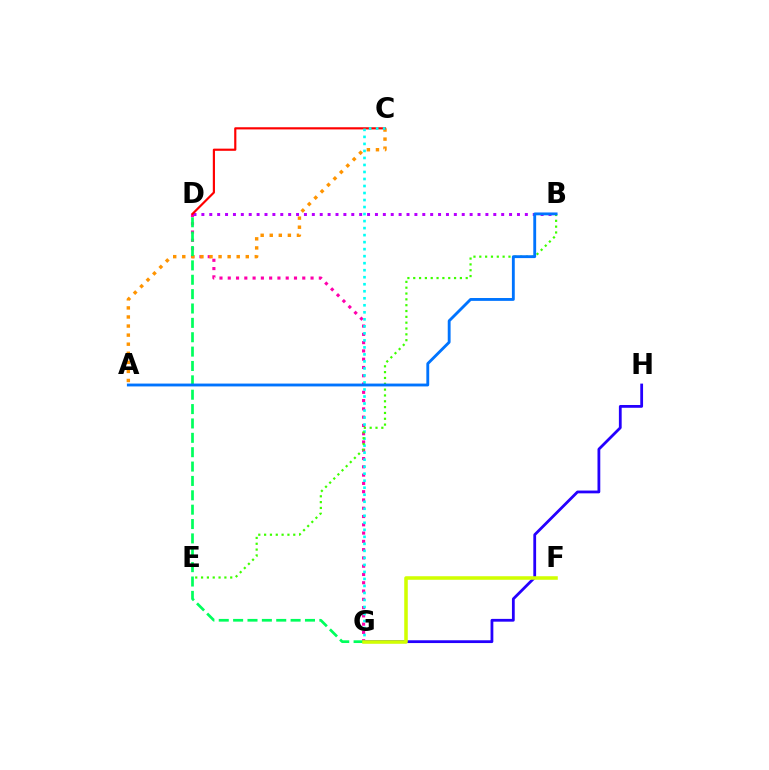{('D', 'G'): [{'color': '#ff00ac', 'line_style': 'dotted', 'thickness': 2.25}, {'color': '#00ff5c', 'line_style': 'dashed', 'thickness': 1.95}], ('G', 'H'): [{'color': '#2500ff', 'line_style': 'solid', 'thickness': 2.01}], ('B', 'D'): [{'color': '#b900ff', 'line_style': 'dotted', 'thickness': 2.14}], ('A', 'C'): [{'color': '#ff9400', 'line_style': 'dotted', 'thickness': 2.46}], ('C', 'D'): [{'color': '#ff0000', 'line_style': 'solid', 'thickness': 1.56}], ('C', 'G'): [{'color': '#00fff6', 'line_style': 'dotted', 'thickness': 1.91}], ('B', 'E'): [{'color': '#3dff00', 'line_style': 'dotted', 'thickness': 1.58}], ('A', 'B'): [{'color': '#0074ff', 'line_style': 'solid', 'thickness': 2.06}], ('F', 'G'): [{'color': '#d1ff00', 'line_style': 'solid', 'thickness': 2.56}]}